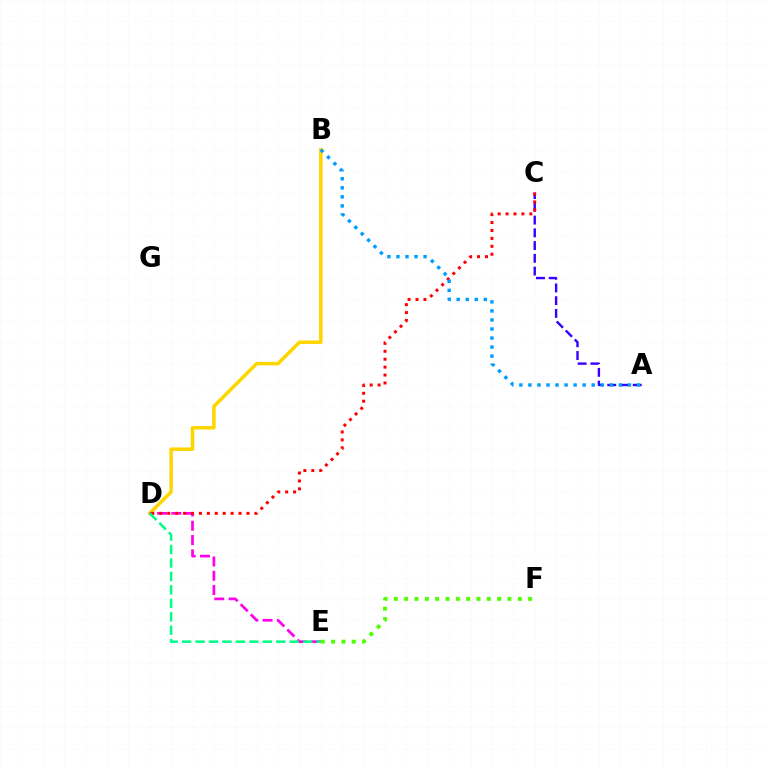{('A', 'C'): [{'color': '#3700ff', 'line_style': 'dashed', 'thickness': 1.73}], ('B', 'D'): [{'color': '#ffd500', 'line_style': 'solid', 'thickness': 2.54}], ('D', 'E'): [{'color': '#ff00ed', 'line_style': 'dashed', 'thickness': 1.94}, {'color': '#00ff86', 'line_style': 'dashed', 'thickness': 1.83}], ('C', 'D'): [{'color': '#ff0000', 'line_style': 'dotted', 'thickness': 2.15}], ('E', 'F'): [{'color': '#4fff00', 'line_style': 'dotted', 'thickness': 2.81}], ('A', 'B'): [{'color': '#009eff', 'line_style': 'dotted', 'thickness': 2.46}]}